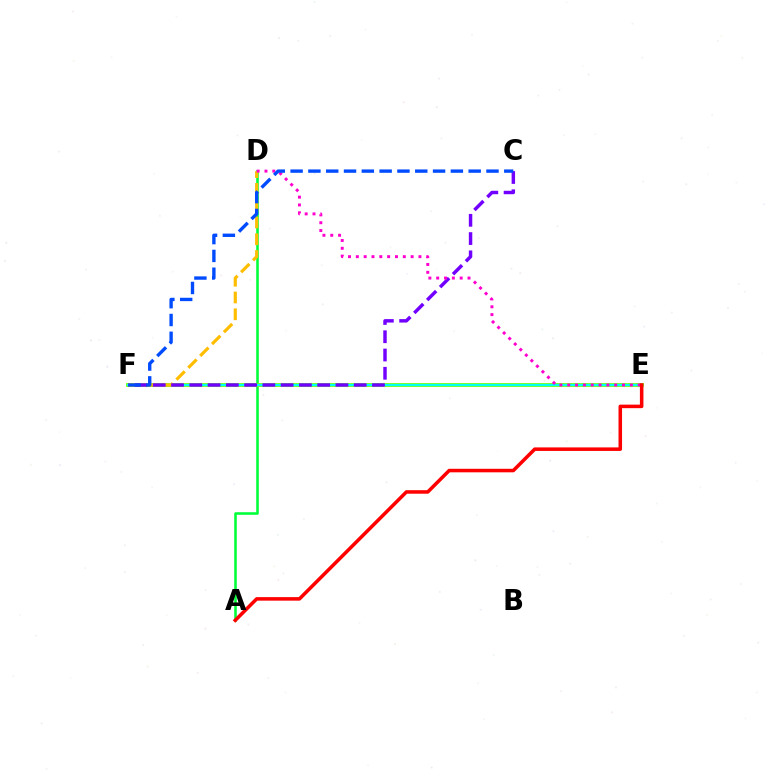{('A', 'D'): [{'color': '#00ff39', 'line_style': 'solid', 'thickness': 1.86}], ('E', 'F'): [{'color': '#84ff00', 'line_style': 'solid', 'thickness': 2.78}, {'color': '#00fff6', 'line_style': 'solid', 'thickness': 1.65}], ('D', 'F'): [{'color': '#ffbd00', 'line_style': 'dashed', 'thickness': 2.28}], ('C', 'F'): [{'color': '#7200ff', 'line_style': 'dashed', 'thickness': 2.48}, {'color': '#004bff', 'line_style': 'dashed', 'thickness': 2.42}], ('D', 'E'): [{'color': '#ff00cf', 'line_style': 'dotted', 'thickness': 2.13}], ('A', 'E'): [{'color': '#ff0000', 'line_style': 'solid', 'thickness': 2.54}]}